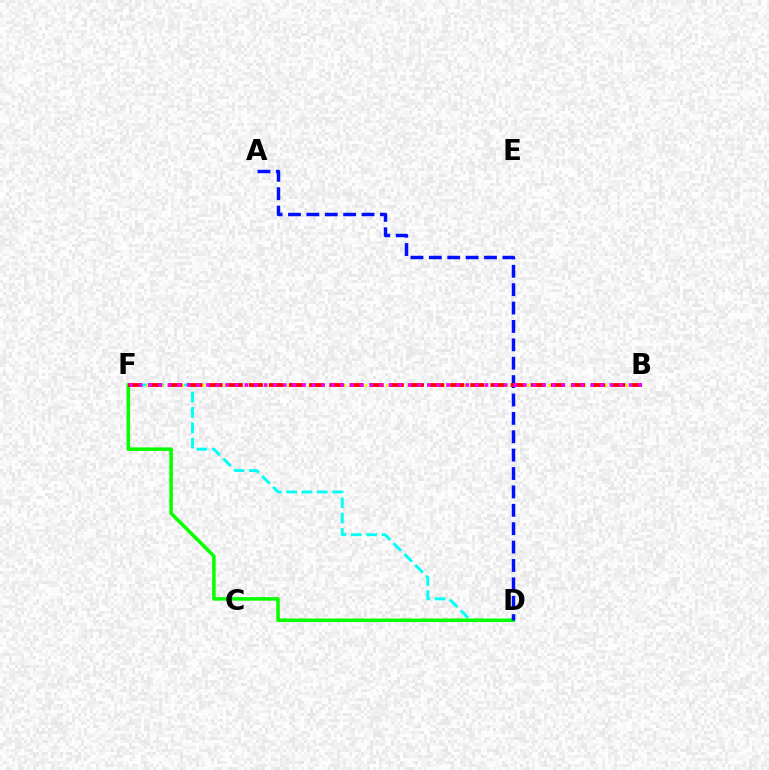{('D', 'F'): [{'color': '#00fff6', 'line_style': 'dashed', 'thickness': 2.09}, {'color': '#08ff00', 'line_style': 'solid', 'thickness': 2.55}], ('B', 'F'): [{'color': '#fcf500', 'line_style': 'dotted', 'thickness': 1.92}, {'color': '#ff0000', 'line_style': 'dashed', 'thickness': 2.74}, {'color': '#ee00ff', 'line_style': 'dotted', 'thickness': 2.61}], ('A', 'D'): [{'color': '#0010ff', 'line_style': 'dashed', 'thickness': 2.5}]}